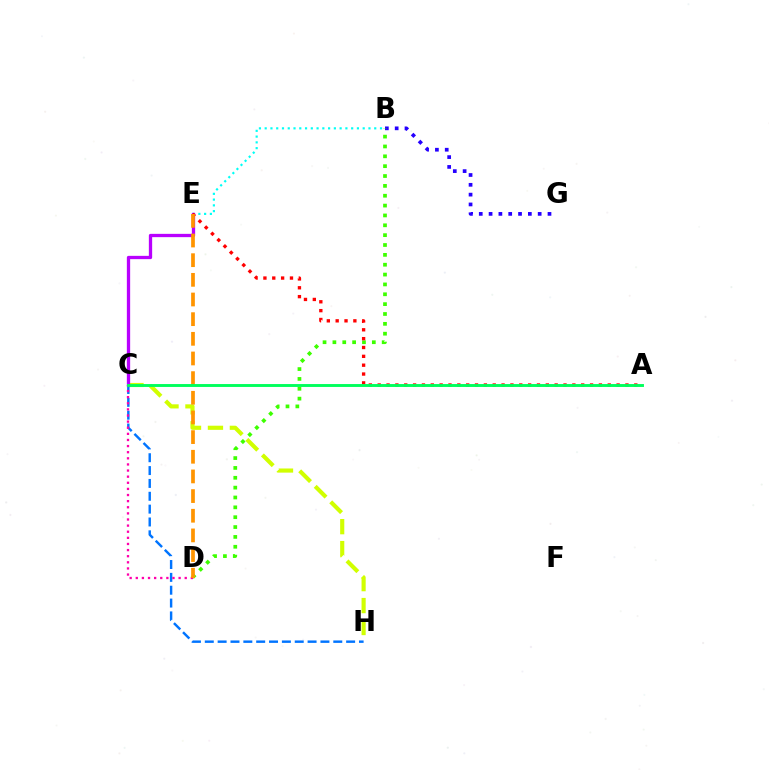{('B', 'G'): [{'color': '#2500ff', 'line_style': 'dotted', 'thickness': 2.67}], ('B', 'D'): [{'color': '#3dff00', 'line_style': 'dotted', 'thickness': 2.68}], ('C', 'H'): [{'color': '#d1ff00', 'line_style': 'dashed', 'thickness': 2.98}, {'color': '#0074ff', 'line_style': 'dashed', 'thickness': 1.75}], ('B', 'E'): [{'color': '#00fff6', 'line_style': 'dotted', 'thickness': 1.57}], ('C', 'D'): [{'color': '#ff00ac', 'line_style': 'dotted', 'thickness': 1.66}], ('C', 'E'): [{'color': '#b900ff', 'line_style': 'solid', 'thickness': 2.38}], ('A', 'E'): [{'color': '#ff0000', 'line_style': 'dotted', 'thickness': 2.4}], ('D', 'E'): [{'color': '#ff9400', 'line_style': 'dashed', 'thickness': 2.67}], ('A', 'C'): [{'color': '#00ff5c', 'line_style': 'solid', 'thickness': 2.09}]}